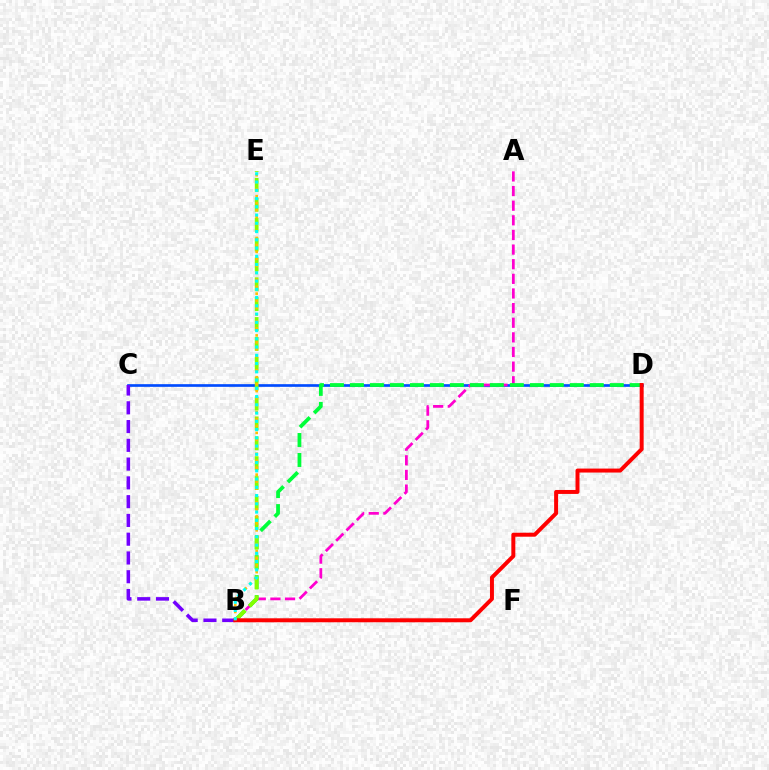{('C', 'D'): [{'color': '#004bff', 'line_style': 'solid', 'thickness': 1.92}], ('B', 'C'): [{'color': '#7200ff', 'line_style': 'dashed', 'thickness': 2.55}], ('A', 'B'): [{'color': '#ff00cf', 'line_style': 'dashed', 'thickness': 1.99}], ('B', 'D'): [{'color': '#00ff39', 'line_style': 'dashed', 'thickness': 2.72}, {'color': '#ff0000', 'line_style': 'solid', 'thickness': 2.86}], ('B', 'E'): [{'color': '#84ff00', 'line_style': 'dashed', 'thickness': 2.7}, {'color': '#ffbd00', 'line_style': 'dotted', 'thickness': 1.89}, {'color': '#00fff6', 'line_style': 'dotted', 'thickness': 2.24}]}